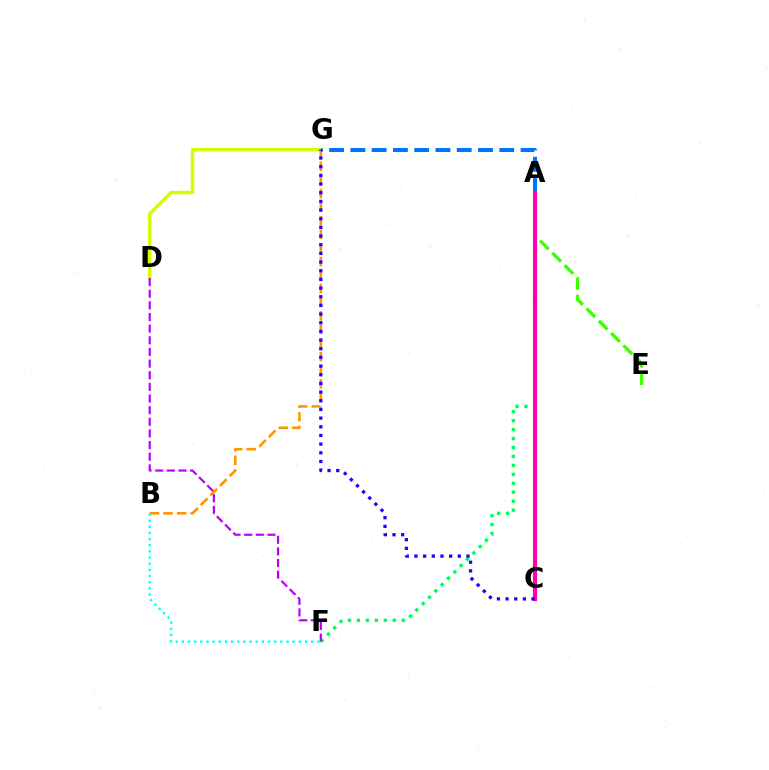{('A', 'E'): [{'color': '#3dff00', 'line_style': 'dashed', 'thickness': 2.37}], ('B', 'G'): [{'color': '#ff9400', 'line_style': 'dashed', 'thickness': 1.85}], ('B', 'F'): [{'color': '#00fff6', 'line_style': 'dotted', 'thickness': 1.67}], ('A', 'C'): [{'color': '#ff0000', 'line_style': 'solid', 'thickness': 1.9}, {'color': '#ff00ac', 'line_style': 'solid', 'thickness': 2.95}], ('D', 'G'): [{'color': '#d1ff00', 'line_style': 'solid', 'thickness': 2.47}], ('A', 'F'): [{'color': '#00ff5c', 'line_style': 'dotted', 'thickness': 2.43}], ('A', 'G'): [{'color': '#0074ff', 'line_style': 'dashed', 'thickness': 2.89}], ('D', 'F'): [{'color': '#b900ff', 'line_style': 'dashed', 'thickness': 1.58}], ('C', 'G'): [{'color': '#2500ff', 'line_style': 'dotted', 'thickness': 2.36}]}